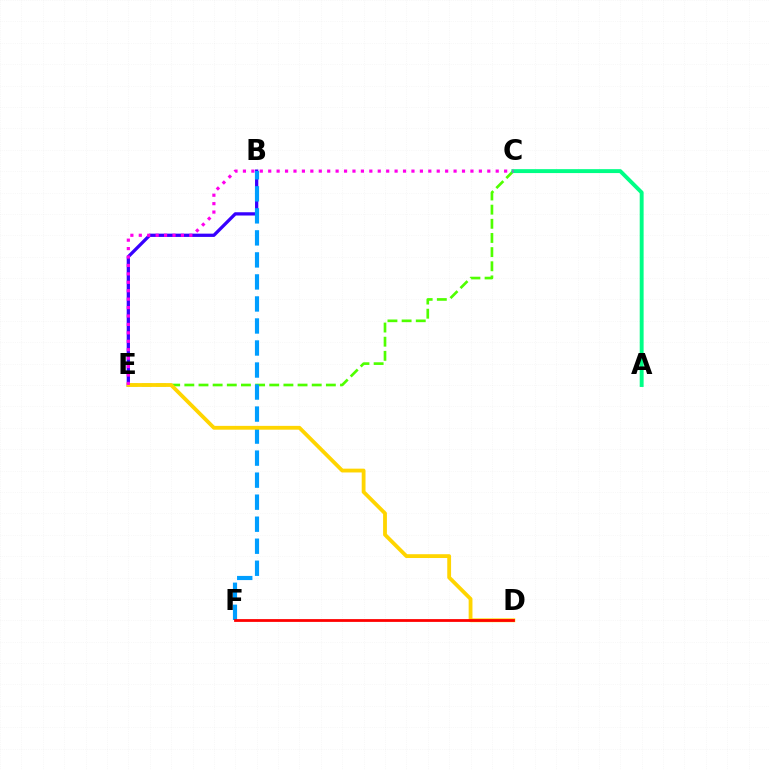{('C', 'E'): [{'color': '#4fff00', 'line_style': 'dashed', 'thickness': 1.92}, {'color': '#ff00ed', 'line_style': 'dotted', 'thickness': 2.29}], ('A', 'C'): [{'color': '#00ff86', 'line_style': 'solid', 'thickness': 2.82}], ('B', 'E'): [{'color': '#3700ff', 'line_style': 'solid', 'thickness': 2.35}], ('B', 'F'): [{'color': '#009eff', 'line_style': 'dashed', 'thickness': 2.99}], ('D', 'E'): [{'color': '#ffd500', 'line_style': 'solid', 'thickness': 2.74}], ('D', 'F'): [{'color': '#ff0000', 'line_style': 'solid', 'thickness': 2.0}]}